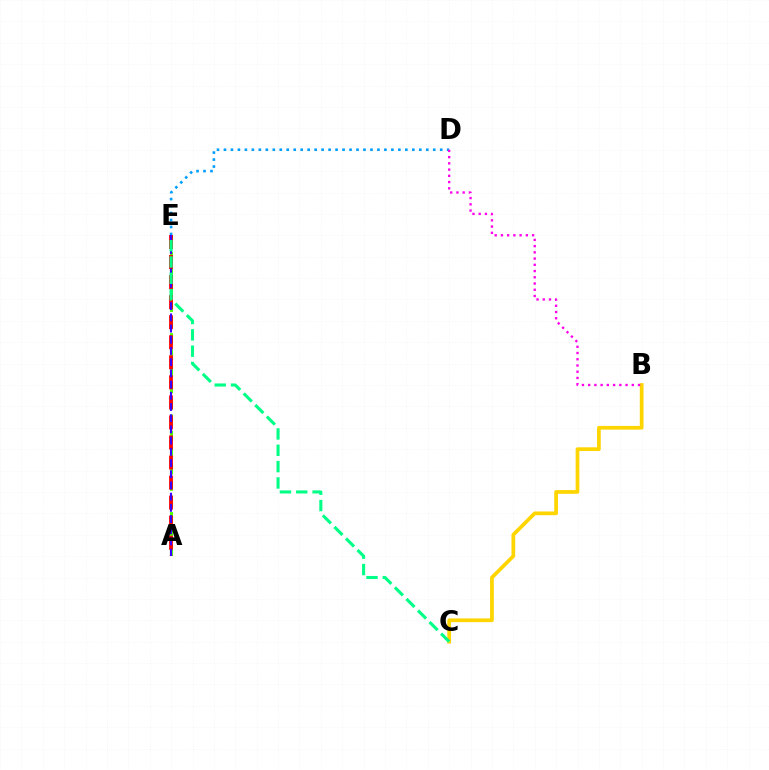{('D', 'E'): [{'color': '#009eff', 'line_style': 'dotted', 'thickness': 1.9}], ('A', 'E'): [{'color': '#4fff00', 'line_style': 'dashed', 'thickness': 2.21}, {'color': '#ff0000', 'line_style': 'dashed', 'thickness': 2.72}, {'color': '#3700ff', 'line_style': 'dashed', 'thickness': 1.52}], ('B', 'C'): [{'color': '#ffd500', 'line_style': 'solid', 'thickness': 2.68}], ('B', 'D'): [{'color': '#ff00ed', 'line_style': 'dotted', 'thickness': 1.69}], ('C', 'E'): [{'color': '#00ff86', 'line_style': 'dashed', 'thickness': 2.22}]}